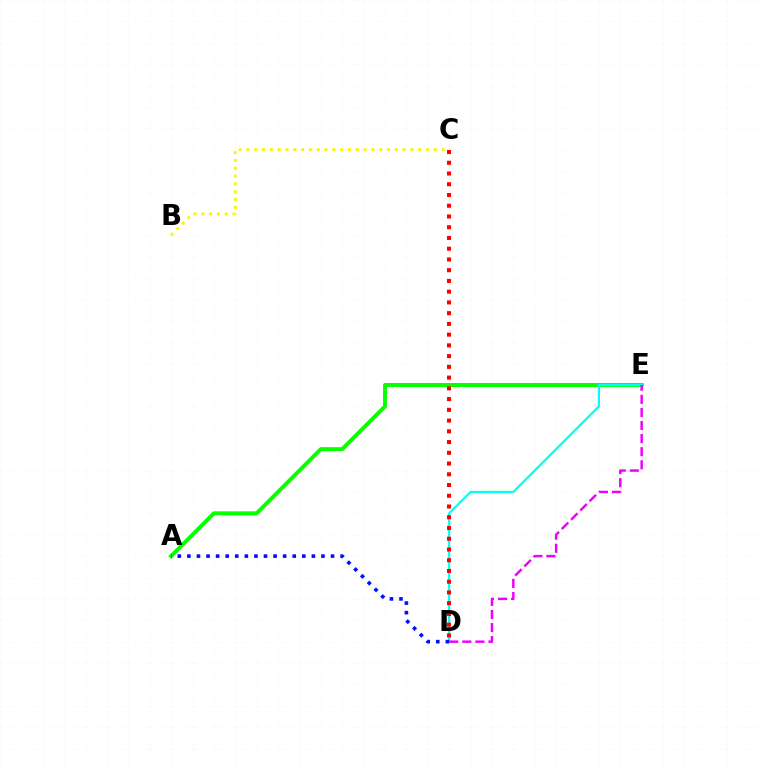{('A', 'E'): [{'color': '#08ff00', 'line_style': 'solid', 'thickness': 2.86}], ('D', 'E'): [{'color': '#00fff6', 'line_style': 'solid', 'thickness': 1.6}, {'color': '#ee00ff', 'line_style': 'dashed', 'thickness': 1.78}], ('A', 'D'): [{'color': '#0010ff', 'line_style': 'dotted', 'thickness': 2.6}], ('C', 'D'): [{'color': '#ff0000', 'line_style': 'dotted', 'thickness': 2.92}], ('B', 'C'): [{'color': '#fcf500', 'line_style': 'dotted', 'thickness': 2.12}]}